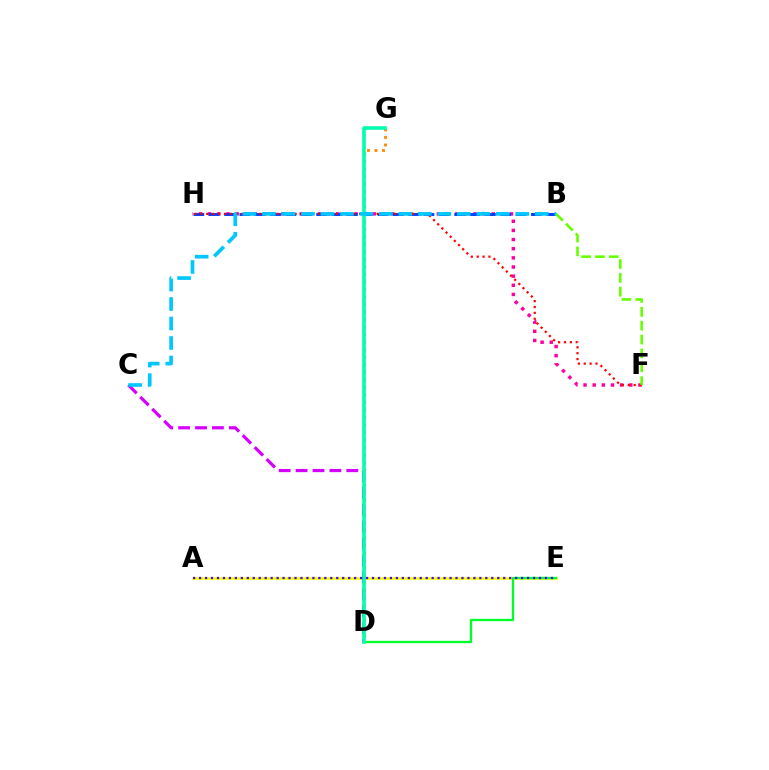{('A', 'E'): [{'color': '#eeff00', 'line_style': 'solid', 'thickness': 1.9}, {'color': '#4f00ff', 'line_style': 'dotted', 'thickness': 1.62}], ('F', 'H'): [{'color': '#ff00a0', 'line_style': 'dotted', 'thickness': 2.49}, {'color': '#ff0000', 'line_style': 'dotted', 'thickness': 1.6}], ('B', 'H'): [{'color': '#003fff', 'line_style': 'dashed', 'thickness': 2.08}], ('D', 'E'): [{'color': '#00ff27', 'line_style': 'solid', 'thickness': 1.67}], ('C', 'D'): [{'color': '#d600ff', 'line_style': 'dashed', 'thickness': 2.3}], ('D', 'G'): [{'color': '#ff8800', 'line_style': 'dotted', 'thickness': 2.05}, {'color': '#00ffaf', 'line_style': 'solid', 'thickness': 2.59}], ('B', 'C'): [{'color': '#00c7ff', 'line_style': 'dashed', 'thickness': 2.65}], ('B', 'F'): [{'color': '#66ff00', 'line_style': 'dashed', 'thickness': 1.88}]}